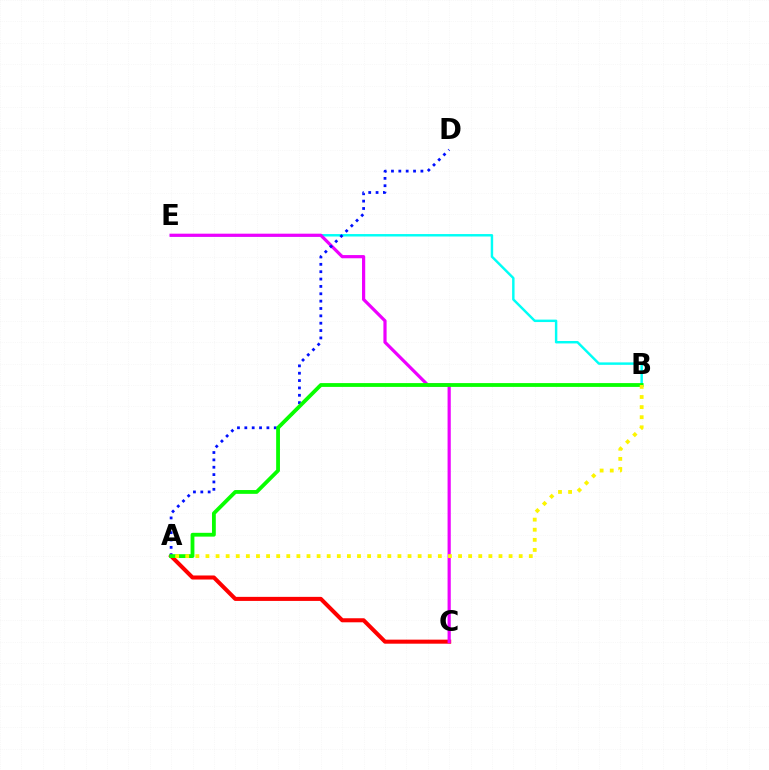{('B', 'E'): [{'color': '#00fff6', 'line_style': 'solid', 'thickness': 1.76}], ('A', 'C'): [{'color': '#ff0000', 'line_style': 'solid', 'thickness': 2.91}], ('C', 'E'): [{'color': '#ee00ff', 'line_style': 'solid', 'thickness': 2.3}], ('A', 'D'): [{'color': '#0010ff', 'line_style': 'dotted', 'thickness': 2.0}], ('A', 'B'): [{'color': '#08ff00', 'line_style': 'solid', 'thickness': 2.74}, {'color': '#fcf500', 'line_style': 'dotted', 'thickness': 2.75}]}